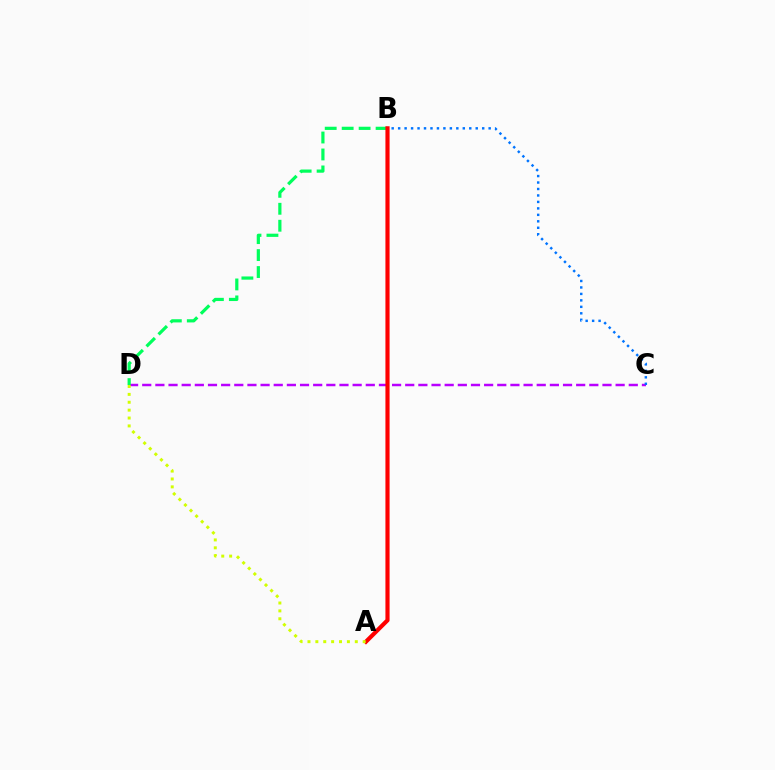{('C', 'D'): [{'color': '#b900ff', 'line_style': 'dashed', 'thickness': 1.79}], ('B', 'D'): [{'color': '#00ff5c', 'line_style': 'dashed', 'thickness': 2.3}], ('A', 'B'): [{'color': '#ff0000', 'line_style': 'solid', 'thickness': 2.99}], ('B', 'C'): [{'color': '#0074ff', 'line_style': 'dotted', 'thickness': 1.76}], ('A', 'D'): [{'color': '#d1ff00', 'line_style': 'dotted', 'thickness': 2.14}]}